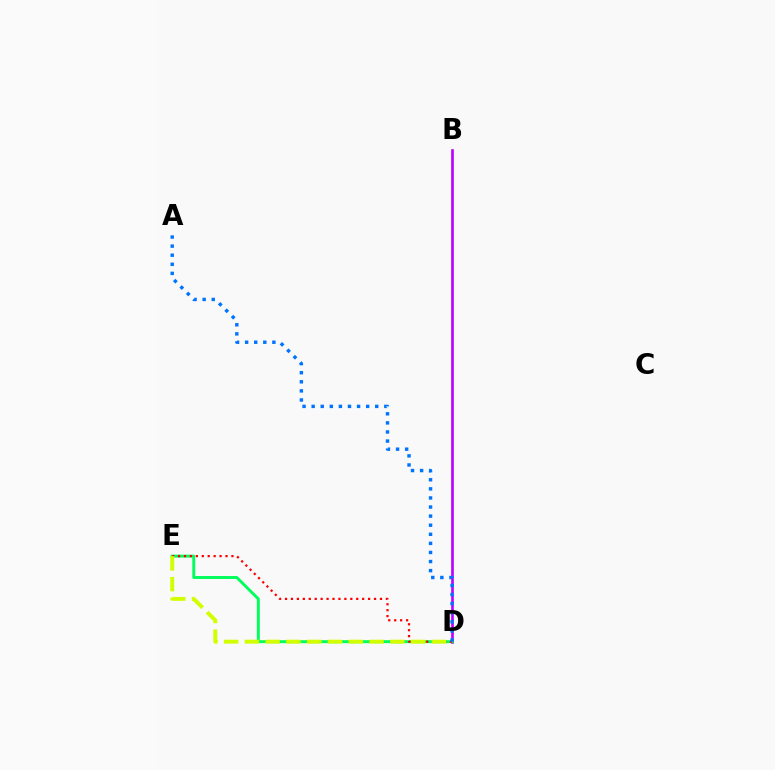{('B', 'D'): [{'color': '#b900ff', 'line_style': 'solid', 'thickness': 1.89}], ('D', 'E'): [{'color': '#00ff5c', 'line_style': 'solid', 'thickness': 2.1}, {'color': '#ff0000', 'line_style': 'dotted', 'thickness': 1.61}, {'color': '#d1ff00', 'line_style': 'dashed', 'thickness': 2.82}], ('A', 'D'): [{'color': '#0074ff', 'line_style': 'dotted', 'thickness': 2.47}]}